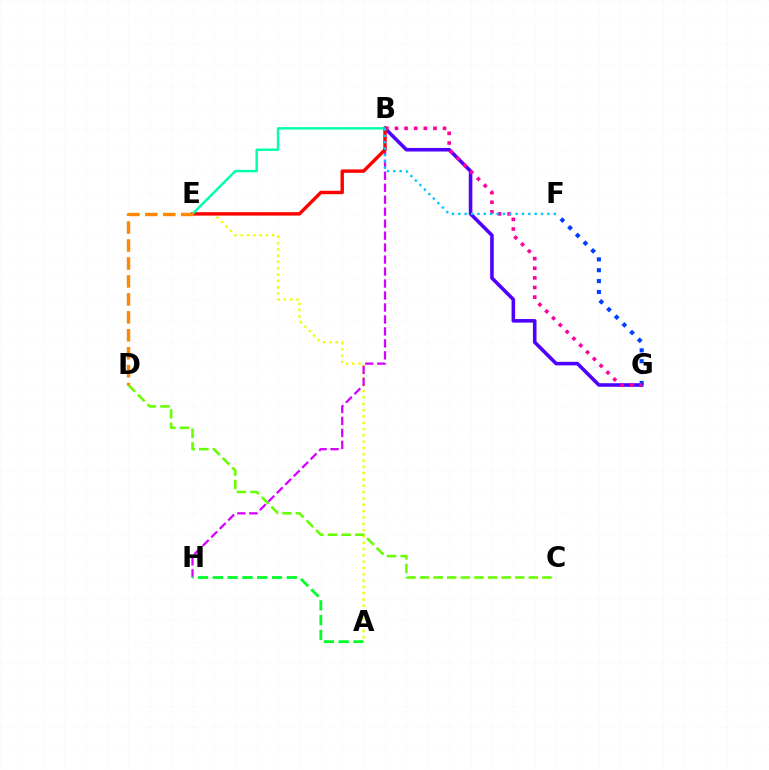{('A', 'E'): [{'color': '#eeff00', 'line_style': 'dotted', 'thickness': 1.72}], ('B', 'H'): [{'color': '#d600ff', 'line_style': 'dashed', 'thickness': 1.63}], ('B', 'G'): [{'color': '#4f00ff', 'line_style': 'solid', 'thickness': 2.57}, {'color': '#ff00a0', 'line_style': 'dotted', 'thickness': 2.61}], ('A', 'H'): [{'color': '#00ff27', 'line_style': 'dashed', 'thickness': 2.01}], ('B', 'E'): [{'color': '#ff0000', 'line_style': 'solid', 'thickness': 2.45}, {'color': '#00ffaf', 'line_style': 'solid', 'thickness': 1.76}], ('F', 'G'): [{'color': '#003fff', 'line_style': 'dotted', 'thickness': 2.95}], ('C', 'D'): [{'color': '#66ff00', 'line_style': 'dashed', 'thickness': 1.85}], ('D', 'E'): [{'color': '#ff8800', 'line_style': 'dashed', 'thickness': 2.44}], ('B', 'F'): [{'color': '#00c7ff', 'line_style': 'dotted', 'thickness': 1.73}]}